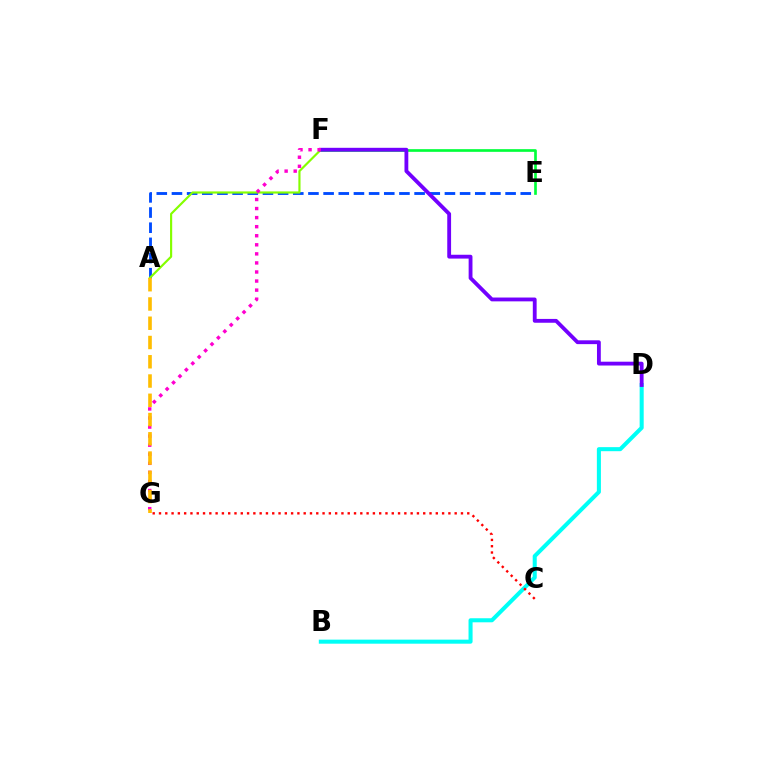{('E', 'F'): [{'color': '#00ff39', 'line_style': 'solid', 'thickness': 1.92}], ('A', 'E'): [{'color': '#004bff', 'line_style': 'dashed', 'thickness': 2.06}], ('A', 'F'): [{'color': '#84ff00', 'line_style': 'solid', 'thickness': 1.56}], ('B', 'D'): [{'color': '#00fff6', 'line_style': 'solid', 'thickness': 2.92}], ('D', 'F'): [{'color': '#7200ff', 'line_style': 'solid', 'thickness': 2.76}], ('F', 'G'): [{'color': '#ff00cf', 'line_style': 'dotted', 'thickness': 2.46}], ('A', 'G'): [{'color': '#ffbd00', 'line_style': 'dashed', 'thickness': 2.62}], ('C', 'G'): [{'color': '#ff0000', 'line_style': 'dotted', 'thickness': 1.71}]}